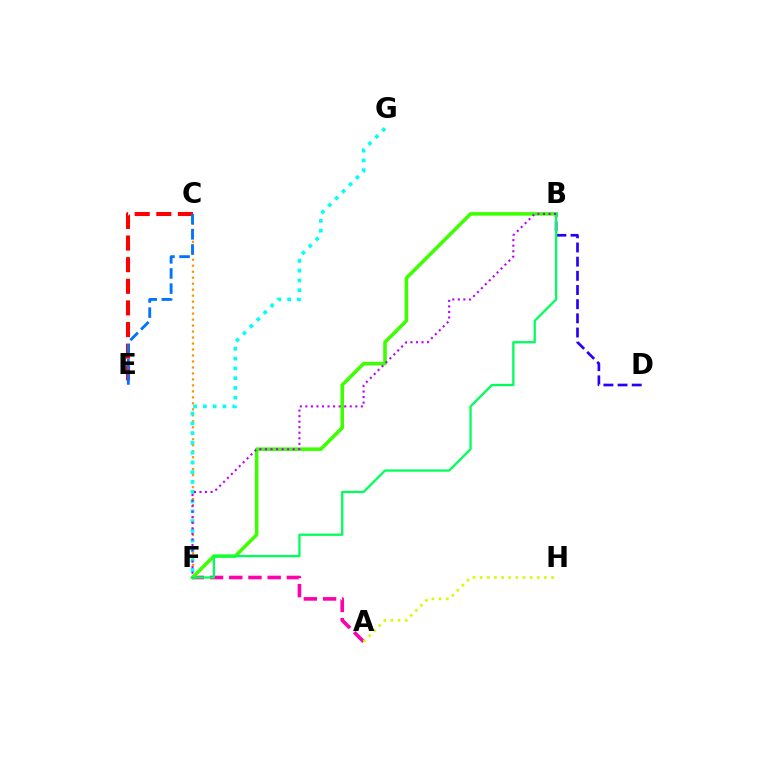{('B', 'D'): [{'color': '#2500ff', 'line_style': 'dashed', 'thickness': 1.92}], ('A', 'F'): [{'color': '#ff00ac', 'line_style': 'dashed', 'thickness': 2.61}], ('C', 'F'): [{'color': '#ff9400', 'line_style': 'dotted', 'thickness': 1.63}], ('F', 'G'): [{'color': '#00fff6', 'line_style': 'dotted', 'thickness': 2.66}], ('A', 'H'): [{'color': '#d1ff00', 'line_style': 'dotted', 'thickness': 1.94}], ('C', 'E'): [{'color': '#ff0000', 'line_style': 'dashed', 'thickness': 2.94}, {'color': '#0074ff', 'line_style': 'dashed', 'thickness': 2.06}], ('B', 'F'): [{'color': '#3dff00', 'line_style': 'solid', 'thickness': 2.56}, {'color': '#00ff5c', 'line_style': 'solid', 'thickness': 1.65}, {'color': '#b900ff', 'line_style': 'dotted', 'thickness': 1.51}]}